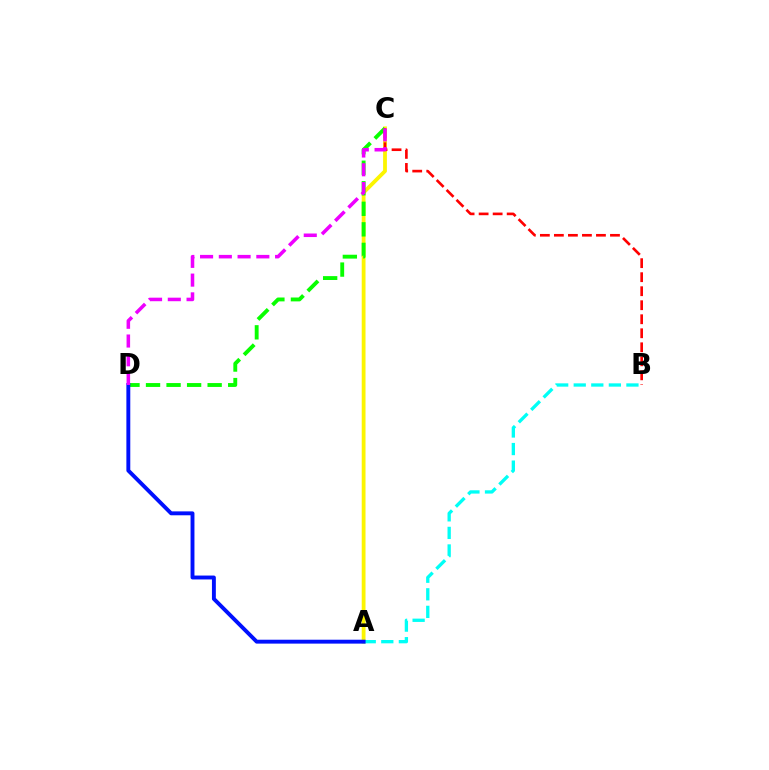{('A', 'C'): [{'color': '#fcf500', 'line_style': 'solid', 'thickness': 2.74}], ('A', 'B'): [{'color': '#00fff6', 'line_style': 'dashed', 'thickness': 2.39}], ('C', 'D'): [{'color': '#08ff00', 'line_style': 'dashed', 'thickness': 2.79}, {'color': '#ee00ff', 'line_style': 'dashed', 'thickness': 2.55}], ('B', 'C'): [{'color': '#ff0000', 'line_style': 'dashed', 'thickness': 1.9}], ('A', 'D'): [{'color': '#0010ff', 'line_style': 'solid', 'thickness': 2.81}]}